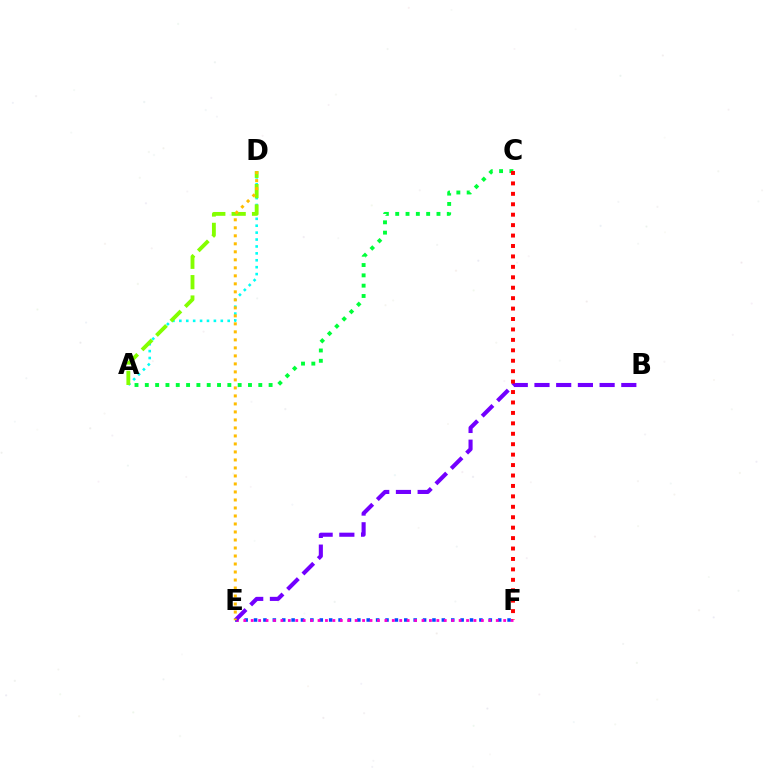{('A', 'C'): [{'color': '#00ff39', 'line_style': 'dotted', 'thickness': 2.8}], ('A', 'D'): [{'color': '#00fff6', 'line_style': 'dotted', 'thickness': 1.88}, {'color': '#84ff00', 'line_style': 'dashed', 'thickness': 2.77}], ('E', 'F'): [{'color': '#004bff', 'line_style': 'dotted', 'thickness': 2.55}, {'color': '#ff00cf', 'line_style': 'dotted', 'thickness': 2.02}], ('B', 'E'): [{'color': '#7200ff', 'line_style': 'dashed', 'thickness': 2.95}], ('C', 'F'): [{'color': '#ff0000', 'line_style': 'dotted', 'thickness': 2.83}], ('D', 'E'): [{'color': '#ffbd00', 'line_style': 'dotted', 'thickness': 2.17}]}